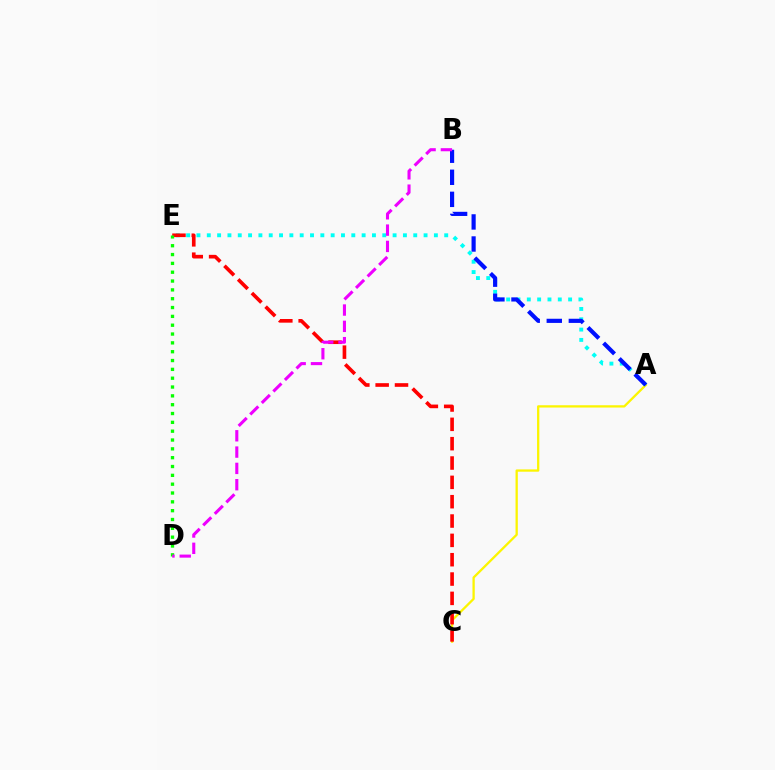{('A', 'C'): [{'color': '#fcf500', 'line_style': 'solid', 'thickness': 1.65}], ('A', 'E'): [{'color': '#00fff6', 'line_style': 'dotted', 'thickness': 2.8}], ('A', 'B'): [{'color': '#0010ff', 'line_style': 'dashed', 'thickness': 3.0}], ('C', 'E'): [{'color': '#ff0000', 'line_style': 'dashed', 'thickness': 2.63}], ('D', 'E'): [{'color': '#08ff00', 'line_style': 'dotted', 'thickness': 2.4}], ('B', 'D'): [{'color': '#ee00ff', 'line_style': 'dashed', 'thickness': 2.22}]}